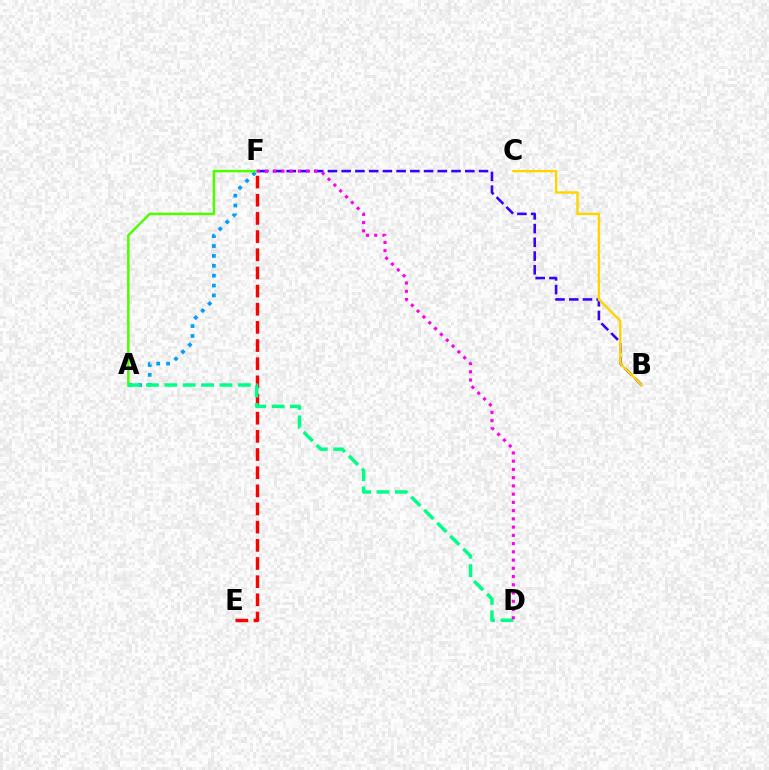{('E', 'F'): [{'color': '#ff0000', 'line_style': 'dashed', 'thickness': 2.47}], ('A', 'F'): [{'color': '#009eff', 'line_style': 'dotted', 'thickness': 2.68}, {'color': '#4fff00', 'line_style': 'solid', 'thickness': 1.81}], ('B', 'F'): [{'color': '#3700ff', 'line_style': 'dashed', 'thickness': 1.87}], ('A', 'D'): [{'color': '#00ff86', 'line_style': 'dashed', 'thickness': 2.5}], ('B', 'C'): [{'color': '#ffd500', 'line_style': 'solid', 'thickness': 1.75}], ('D', 'F'): [{'color': '#ff00ed', 'line_style': 'dotted', 'thickness': 2.24}]}